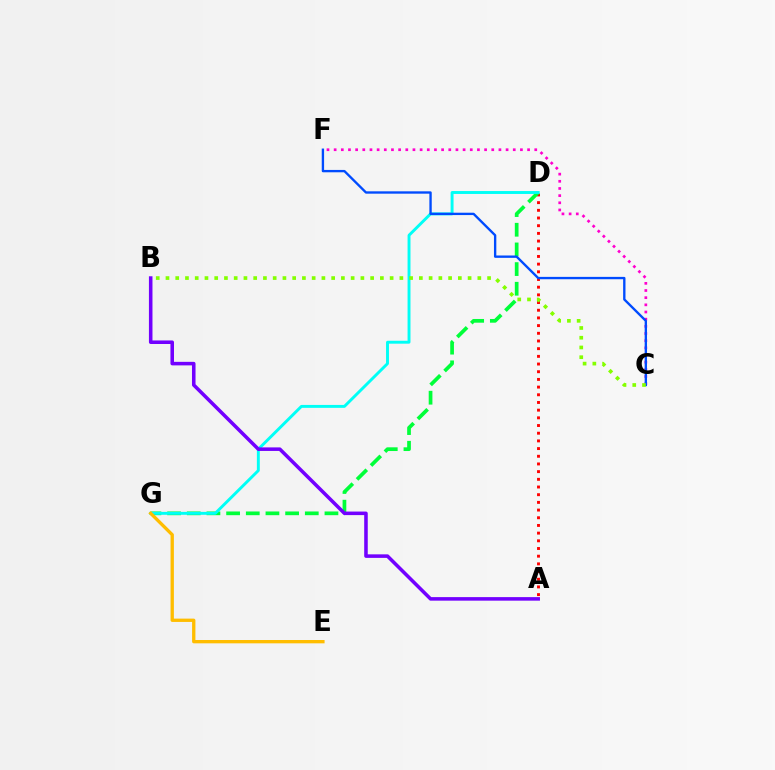{('C', 'F'): [{'color': '#ff00cf', 'line_style': 'dotted', 'thickness': 1.95}, {'color': '#004bff', 'line_style': 'solid', 'thickness': 1.69}], ('A', 'D'): [{'color': '#ff0000', 'line_style': 'dotted', 'thickness': 2.09}], ('D', 'G'): [{'color': '#00ff39', 'line_style': 'dashed', 'thickness': 2.67}, {'color': '#00fff6', 'line_style': 'solid', 'thickness': 2.1}], ('A', 'B'): [{'color': '#7200ff', 'line_style': 'solid', 'thickness': 2.55}], ('E', 'G'): [{'color': '#ffbd00', 'line_style': 'solid', 'thickness': 2.39}], ('B', 'C'): [{'color': '#84ff00', 'line_style': 'dotted', 'thickness': 2.65}]}